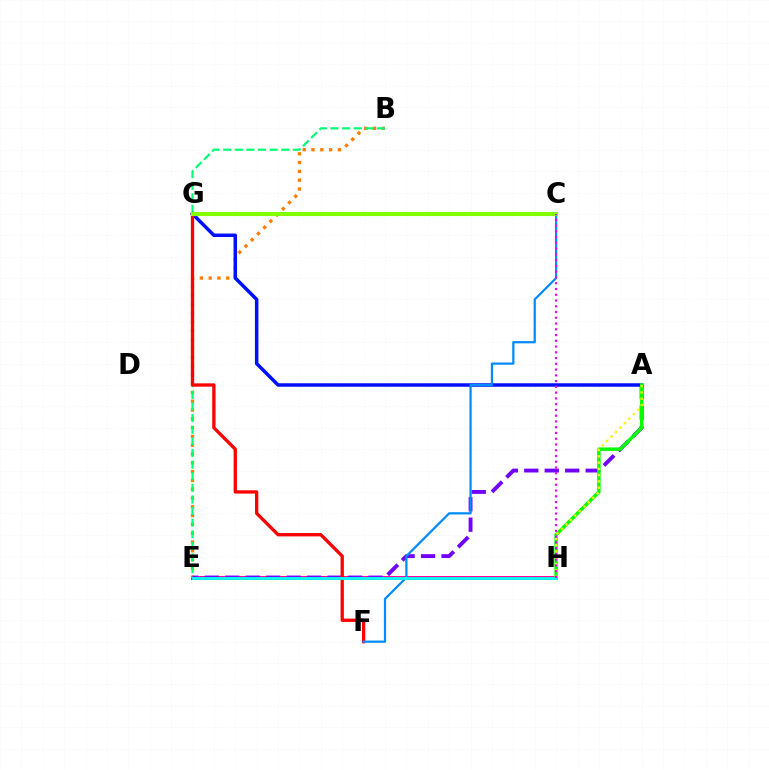{('E', 'H'): [{'color': '#ff0094', 'line_style': 'solid', 'thickness': 2.84}, {'color': '#00fff6', 'line_style': 'solid', 'thickness': 2.04}], ('B', 'E'): [{'color': '#ff7c00', 'line_style': 'dotted', 'thickness': 2.39}, {'color': '#00ff74', 'line_style': 'dashed', 'thickness': 1.58}], ('A', 'E'): [{'color': '#7200ff', 'line_style': 'dashed', 'thickness': 2.78}], ('A', 'G'): [{'color': '#0010ff', 'line_style': 'solid', 'thickness': 2.52}], ('F', 'G'): [{'color': '#ff0000', 'line_style': 'solid', 'thickness': 2.38}], ('A', 'H'): [{'color': '#08ff00', 'line_style': 'solid', 'thickness': 2.5}, {'color': '#fcf500', 'line_style': 'dotted', 'thickness': 1.7}], ('C', 'F'): [{'color': '#008cff', 'line_style': 'solid', 'thickness': 1.61}], ('C', 'G'): [{'color': '#84ff00', 'line_style': 'solid', 'thickness': 2.98}], ('C', 'H'): [{'color': '#ee00ff', 'line_style': 'dotted', 'thickness': 1.56}]}